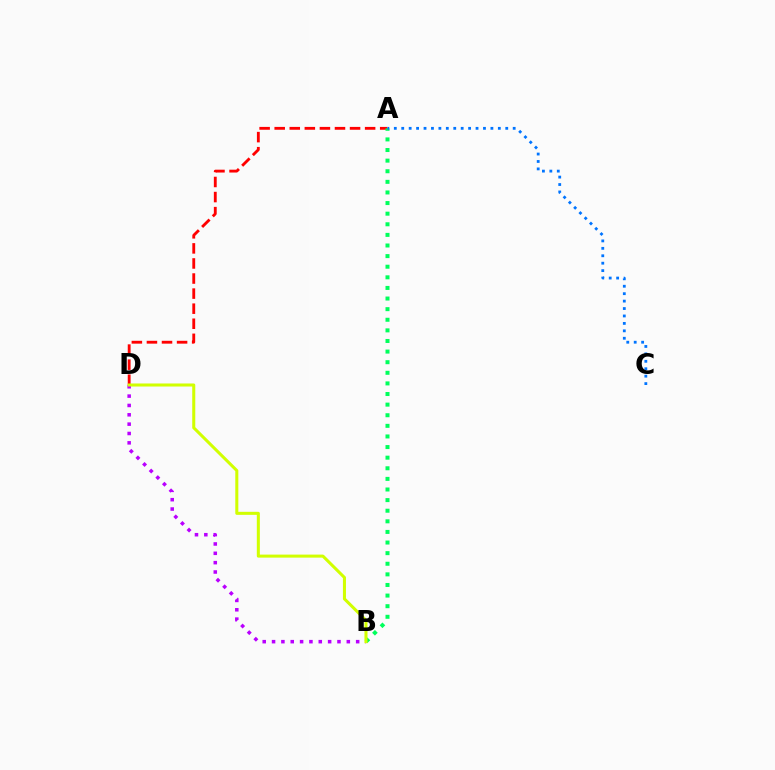{('B', 'D'): [{'color': '#b900ff', 'line_style': 'dotted', 'thickness': 2.54}, {'color': '#d1ff00', 'line_style': 'solid', 'thickness': 2.19}], ('A', 'D'): [{'color': '#ff0000', 'line_style': 'dashed', 'thickness': 2.05}], ('A', 'B'): [{'color': '#00ff5c', 'line_style': 'dotted', 'thickness': 2.88}], ('A', 'C'): [{'color': '#0074ff', 'line_style': 'dotted', 'thickness': 2.02}]}